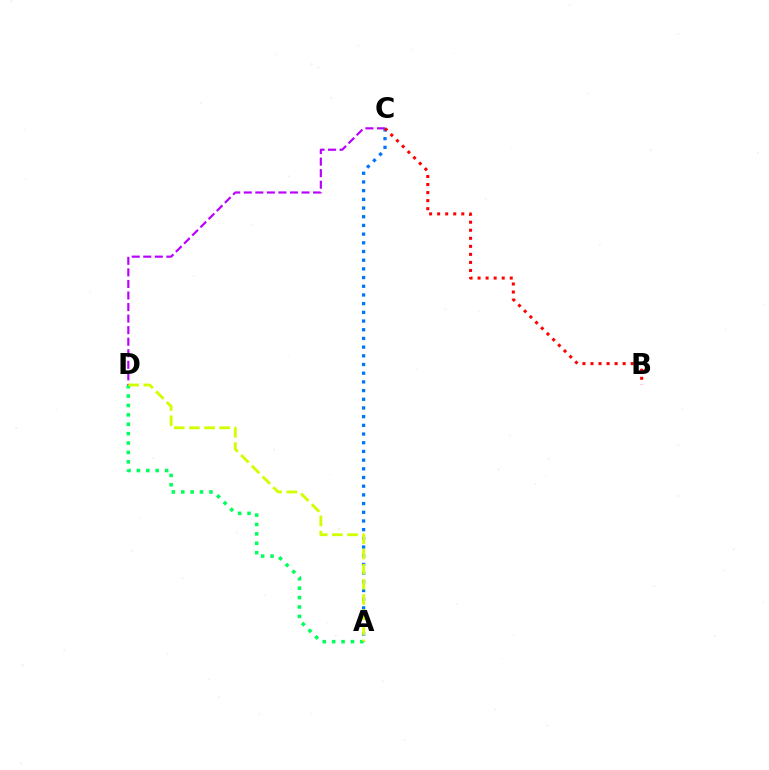{('C', 'D'): [{'color': '#b900ff', 'line_style': 'dashed', 'thickness': 1.57}], ('A', 'D'): [{'color': '#00ff5c', 'line_style': 'dotted', 'thickness': 2.55}, {'color': '#d1ff00', 'line_style': 'dashed', 'thickness': 2.06}], ('A', 'C'): [{'color': '#0074ff', 'line_style': 'dotted', 'thickness': 2.36}], ('B', 'C'): [{'color': '#ff0000', 'line_style': 'dotted', 'thickness': 2.19}]}